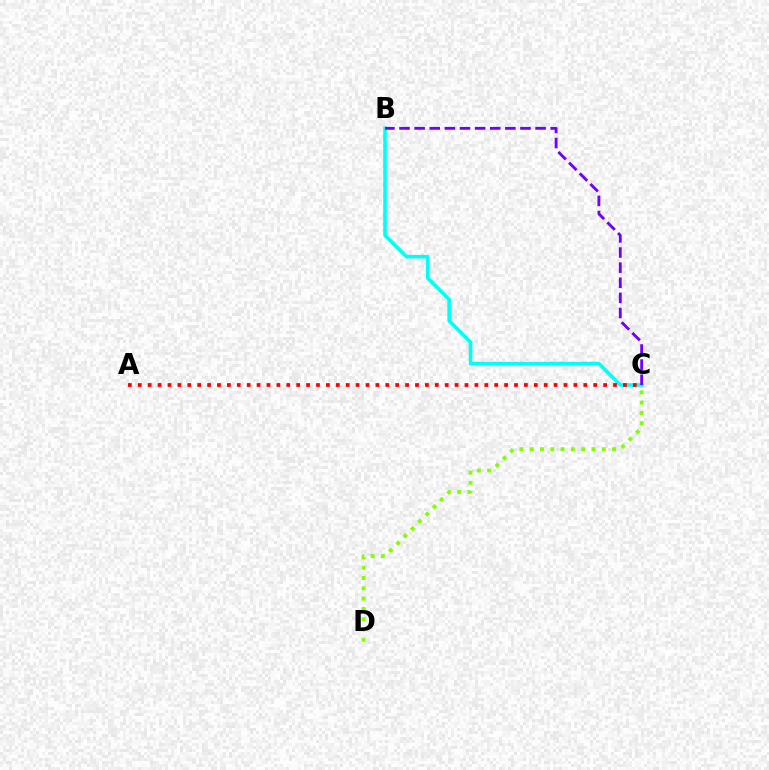{('B', 'C'): [{'color': '#00fff6', 'line_style': 'solid', 'thickness': 2.59}, {'color': '#7200ff', 'line_style': 'dashed', 'thickness': 2.05}], ('A', 'C'): [{'color': '#ff0000', 'line_style': 'dotted', 'thickness': 2.69}], ('C', 'D'): [{'color': '#84ff00', 'line_style': 'dotted', 'thickness': 2.79}]}